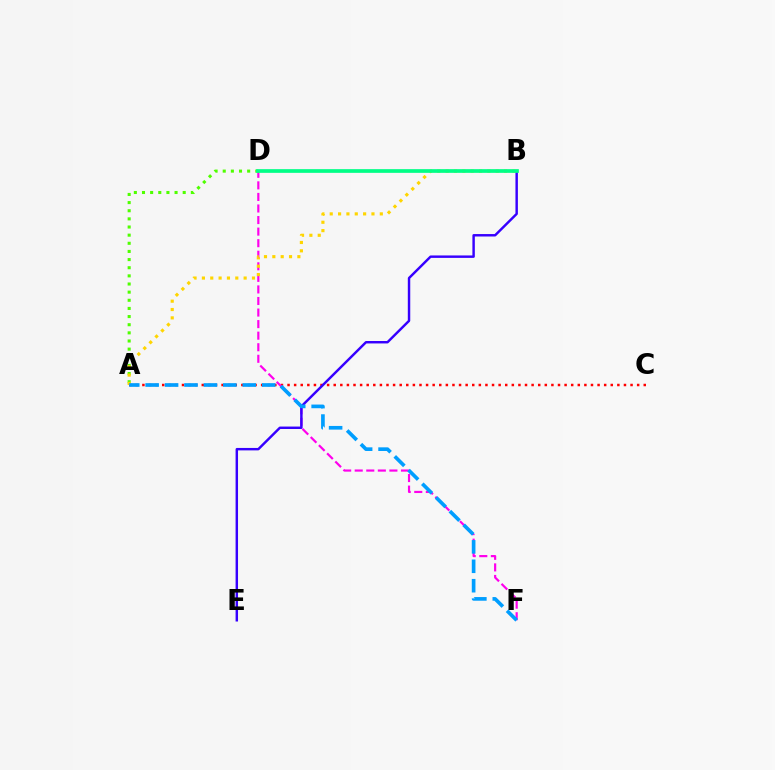{('A', 'C'): [{'color': '#ff0000', 'line_style': 'dotted', 'thickness': 1.79}], ('D', 'F'): [{'color': '#ff00ed', 'line_style': 'dashed', 'thickness': 1.57}], ('A', 'D'): [{'color': '#4fff00', 'line_style': 'dotted', 'thickness': 2.21}], ('B', 'E'): [{'color': '#3700ff', 'line_style': 'solid', 'thickness': 1.76}], ('A', 'B'): [{'color': '#ffd500', 'line_style': 'dotted', 'thickness': 2.27}], ('A', 'F'): [{'color': '#009eff', 'line_style': 'dashed', 'thickness': 2.64}], ('B', 'D'): [{'color': '#00ff86', 'line_style': 'solid', 'thickness': 2.66}]}